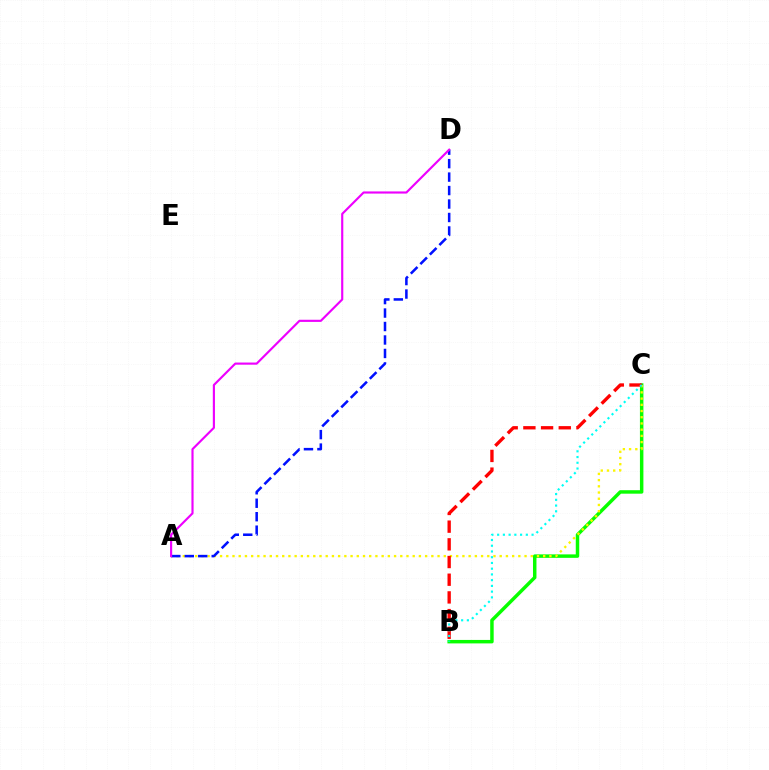{('B', 'C'): [{'color': '#08ff00', 'line_style': 'solid', 'thickness': 2.5}, {'color': '#ff0000', 'line_style': 'dashed', 'thickness': 2.4}, {'color': '#00fff6', 'line_style': 'dotted', 'thickness': 1.56}], ('A', 'C'): [{'color': '#fcf500', 'line_style': 'dotted', 'thickness': 1.69}], ('A', 'D'): [{'color': '#0010ff', 'line_style': 'dashed', 'thickness': 1.83}, {'color': '#ee00ff', 'line_style': 'solid', 'thickness': 1.55}]}